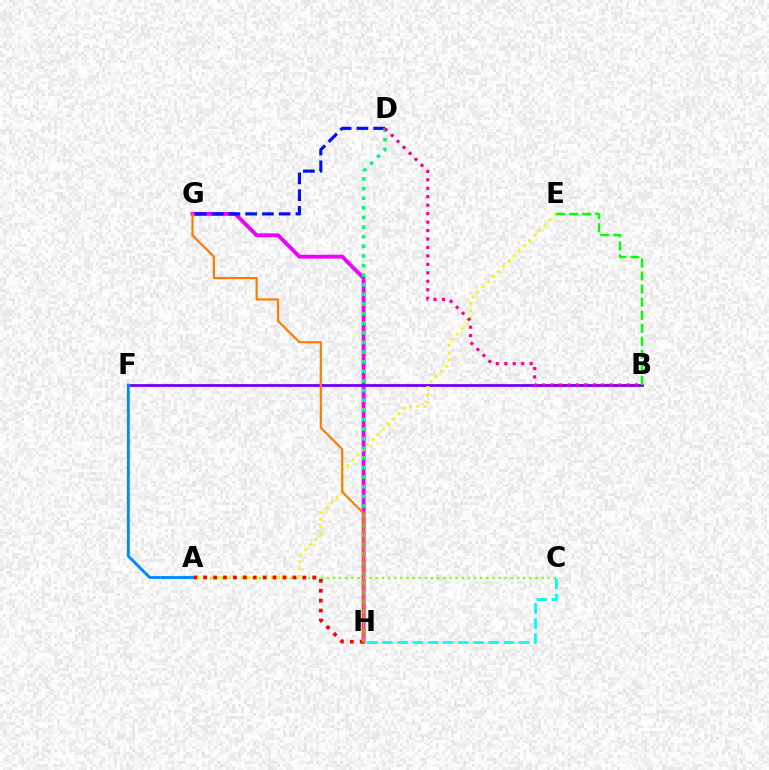{('G', 'H'): [{'color': '#ee00ff', 'line_style': 'solid', 'thickness': 2.78}, {'color': '#ff7c00', 'line_style': 'solid', 'thickness': 1.57}], ('A', 'C'): [{'color': '#84ff00', 'line_style': 'dotted', 'thickness': 1.67}], ('B', 'F'): [{'color': '#7200ff', 'line_style': 'solid', 'thickness': 2.02}], ('A', 'E'): [{'color': '#fcf500', 'line_style': 'dotted', 'thickness': 1.98}], ('C', 'H'): [{'color': '#00fff6', 'line_style': 'dashed', 'thickness': 2.06}], ('A', 'H'): [{'color': '#ff0000', 'line_style': 'dotted', 'thickness': 2.69}], ('D', 'G'): [{'color': '#0010ff', 'line_style': 'dashed', 'thickness': 2.28}], ('D', 'H'): [{'color': '#00ff74', 'line_style': 'dotted', 'thickness': 2.61}], ('A', 'F'): [{'color': '#008cff', 'line_style': 'solid', 'thickness': 2.09}], ('B', 'E'): [{'color': '#08ff00', 'line_style': 'dashed', 'thickness': 1.77}], ('B', 'D'): [{'color': '#ff0094', 'line_style': 'dotted', 'thickness': 2.3}]}